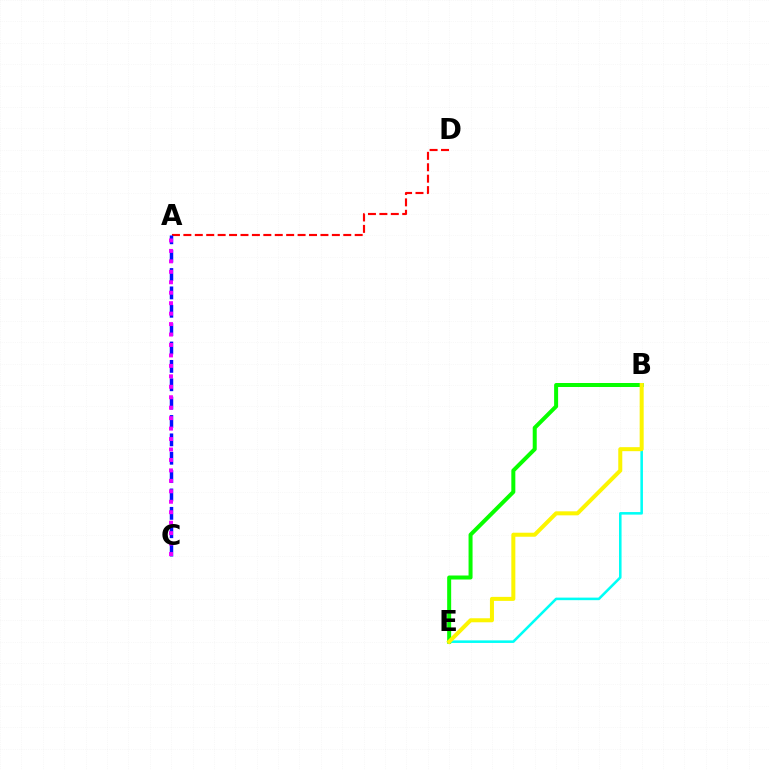{('A', 'D'): [{'color': '#ff0000', 'line_style': 'dashed', 'thickness': 1.55}], ('B', 'E'): [{'color': '#00fff6', 'line_style': 'solid', 'thickness': 1.84}, {'color': '#08ff00', 'line_style': 'solid', 'thickness': 2.88}, {'color': '#fcf500', 'line_style': 'solid', 'thickness': 2.89}], ('A', 'C'): [{'color': '#0010ff', 'line_style': 'dashed', 'thickness': 2.5}, {'color': '#ee00ff', 'line_style': 'dotted', 'thickness': 2.84}]}